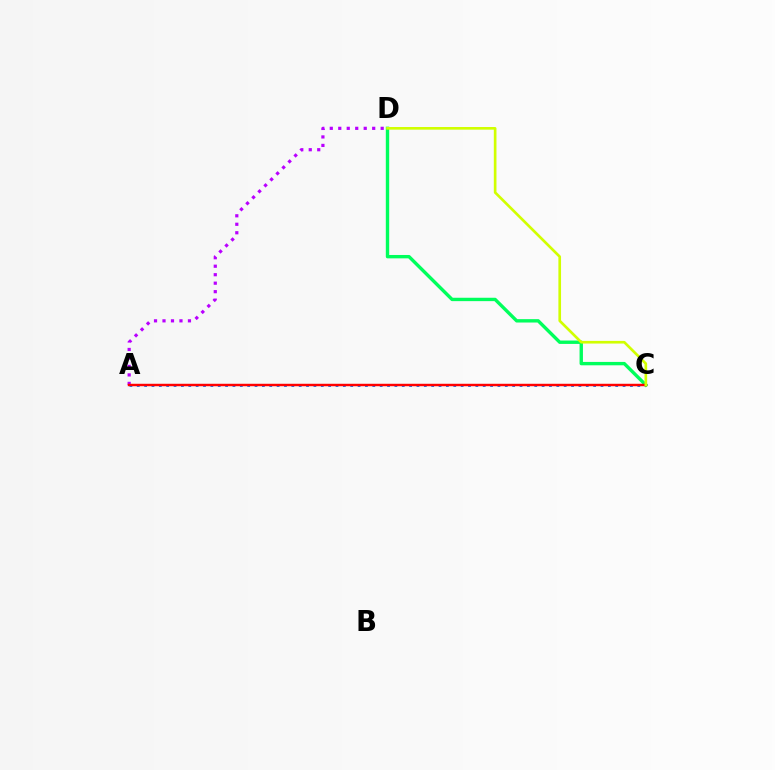{('A', 'D'): [{'color': '#b900ff', 'line_style': 'dotted', 'thickness': 2.3}], ('A', 'C'): [{'color': '#0074ff', 'line_style': 'dotted', 'thickness': 2.0}, {'color': '#ff0000', 'line_style': 'solid', 'thickness': 1.76}], ('C', 'D'): [{'color': '#00ff5c', 'line_style': 'solid', 'thickness': 2.43}, {'color': '#d1ff00', 'line_style': 'solid', 'thickness': 1.91}]}